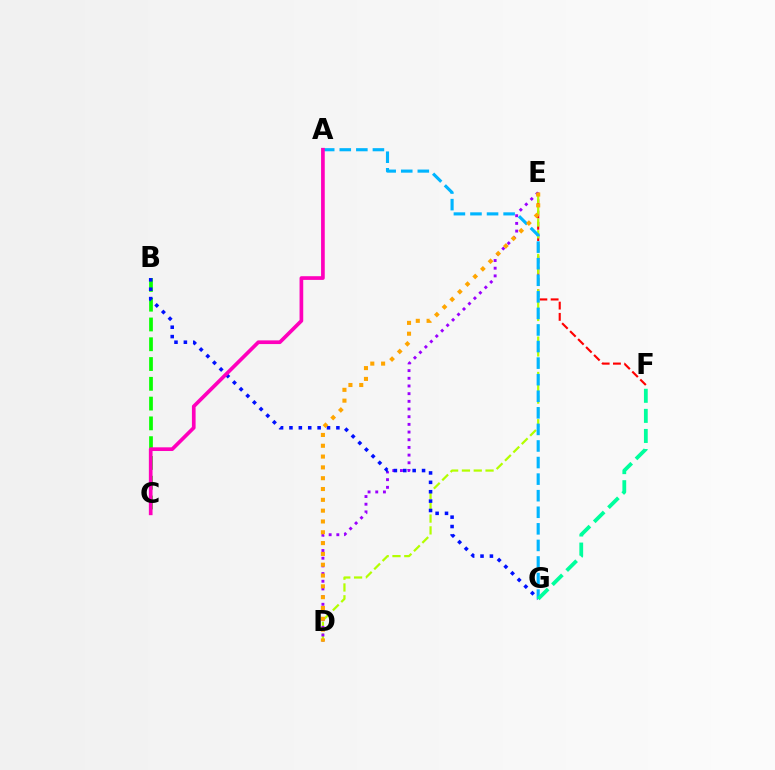{('E', 'F'): [{'color': '#ff0000', 'line_style': 'dashed', 'thickness': 1.53}], ('D', 'E'): [{'color': '#b3ff00', 'line_style': 'dashed', 'thickness': 1.6}, {'color': '#9b00ff', 'line_style': 'dotted', 'thickness': 2.09}, {'color': '#ffa500', 'line_style': 'dotted', 'thickness': 2.94}], ('B', 'C'): [{'color': '#08ff00', 'line_style': 'dashed', 'thickness': 2.69}], ('B', 'G'): [{'color': '#0010ff', 'line_style': 'dotted', 'thickness': 2.55}], ('A', 'G'): [{'color': '#00b5ff', 'line_style': 'dashed', 'thickness': 2.25}], ('F', 'G'): [{'color': '#00ff9d', 'line_style': 'dashed', 'thickness': 2.73}], ('A', 'C'): [{'color': '#ff00bd', 'line_style': 'solid', 'thickness': 2.66}]}